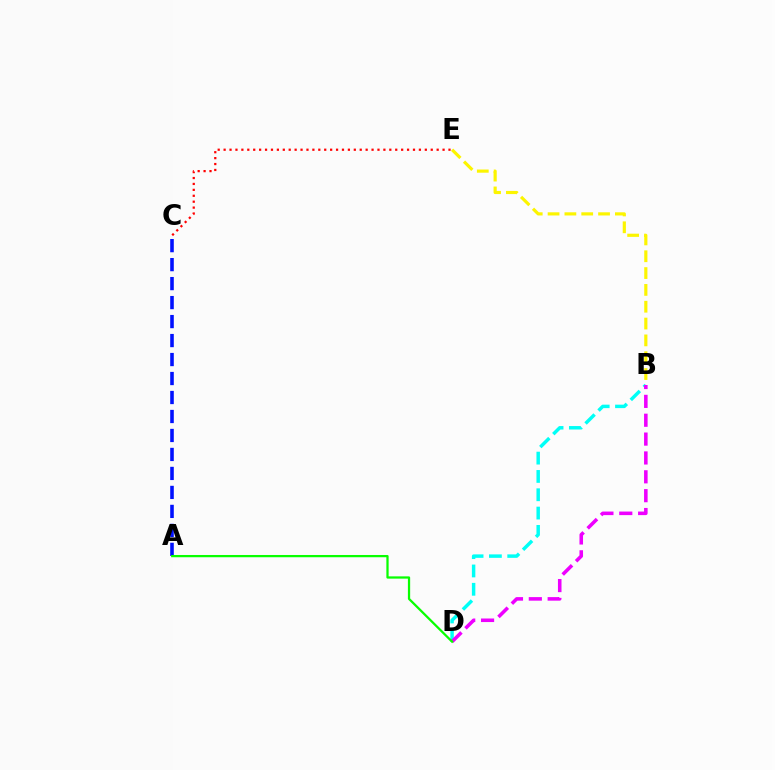{('B', 'D'): [{'color': '#00fff6', 'line_style': 'dashed', 'thickness': 2.49}, {'color': '#ee00ff', 'line_style': 'dashed', 'thickness': 2.56}], ('C', 'E'): [{'color': '#ff0000', 'line_style': 'dotted', 'thickness': 1.61}], ('A', 'C'): [{'color': '#0010ff', 'line_style': 'dashed', 'thickness': 2.58}], ('B', 'E'): [{'color': '#fcf500', 'line_style': 'dashed', 'thickness': 2.29}], ('A', 'D'): [{'color': '#08ff00', 'line_style': 'solid', 'thickness': 1.62}]}